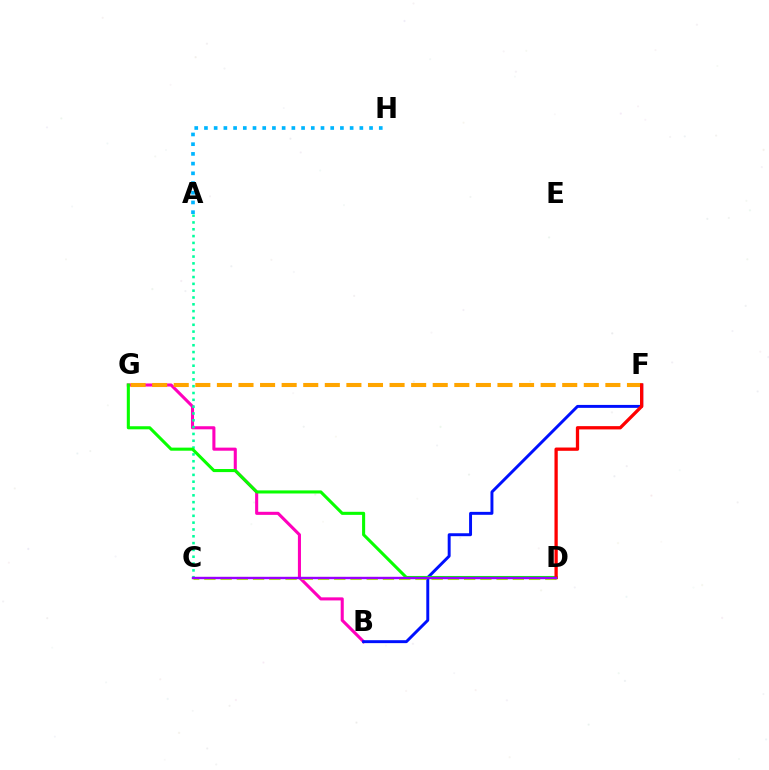{('B', 'G'): [{'color': '#ff00bd', 'line_style': 'solid', 'thickness': 2.22}], ('B', 'F'): [{'color': '#0010ff', 'line_style': 'solid', 'thickness': 2.12}], ('F', 'G'): [{'color': '#ffa500', 'line_style': 'dashed', 'thickness': 2.93}], ('C', 'D'): [{'color': '#b3ff00', 'line_style': 'dashed', 'thickness': 2.21}, {'color': '#9b00ff', 'line_style': 'solid', 'thickness': 1.73}], ('A', 'C'): [{'color': '#00ff9d', 'line_style': 'dotted', 'thickness': 1.85}], ('D', 'G'): [{'color': '#08ff00', 'line_style': 'solid', 'thickness': 2.21}], ('D', 'F'): [{'color': '#ff0000', 'line_style': 'solid', 'thickness': 2.37}], ('A', 'H'): [{'color': '#00b5ff', 'line_style': 'dotted', 'thickness': 2.64}]}